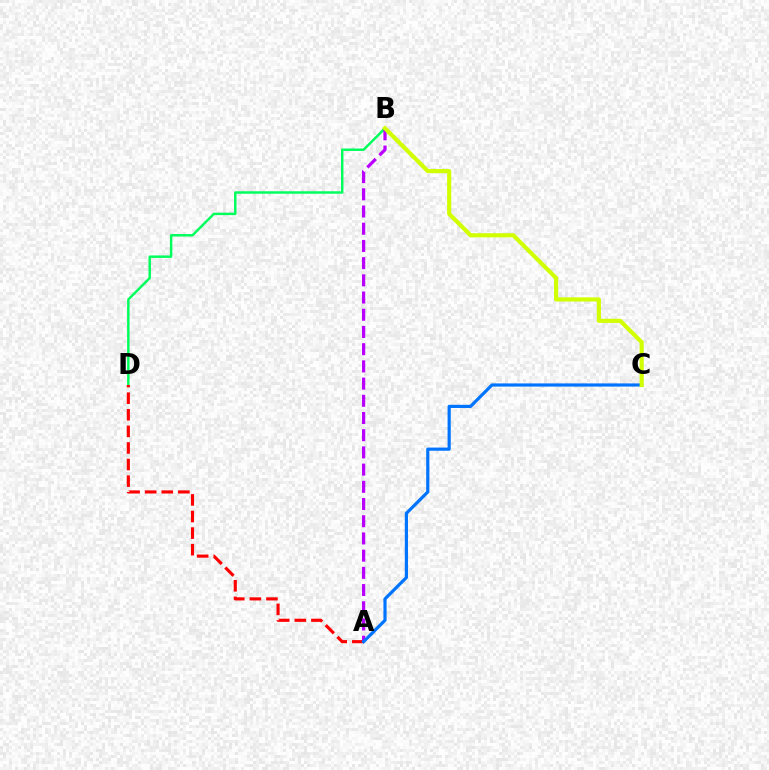{('B', 'D'): [{'color': '#00ff5c', 'line_style': 'solid', 'thickness': 1.77}], ('A', 'D'): [{'color': '#ff0000', 'line_style': 'dashed', 'thickness': 2.25}], ('A', 'B'): [{'color': '#b900ff', 'line_style': 'dashed', 'thickness': 2.34}], ('A', 'C'): [{'color': '#0074ff', 'line_style': 'solid', 'thickness': 2.29}], ('B', 'C'): [{'color': '#d1ff00', 'line_style': 'solid', 'thickness': 2.98}]}